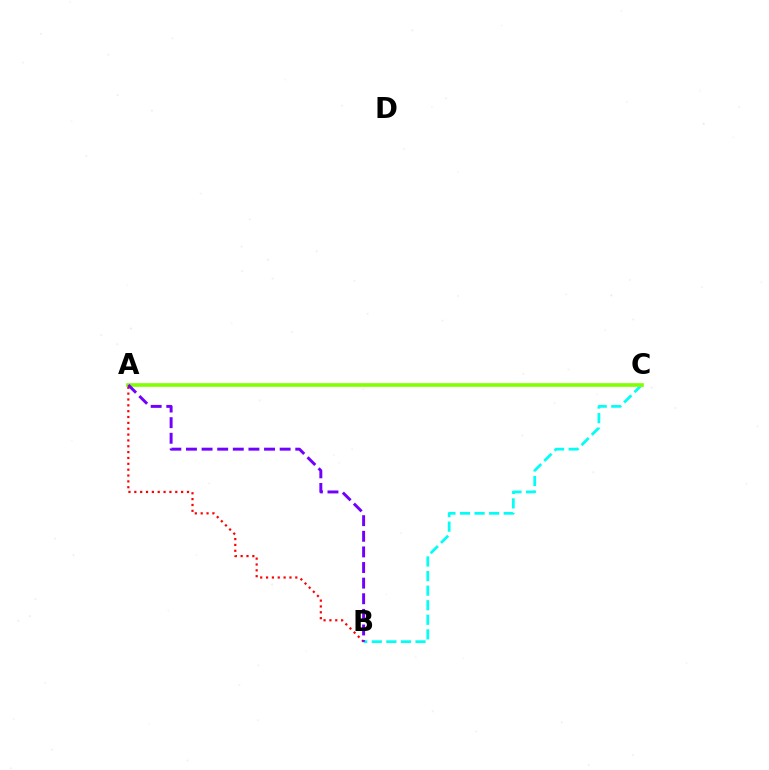{('B', 'C'): [{'color': '#00fff6', 'line_style': 'dashed', 'thickness': 1.98}], ('A', 'B'): [{'color': '#ff0000', 'line_style': 'dotted', 'thickness': 1.59}, {'color': '#7200ff', 'line_style': 'dashed', 'thickness': 2.12}], ('A', 'C'): [{'color': '#84ff00', 'line_style': 'solid', 'thickness': 2.63}]}